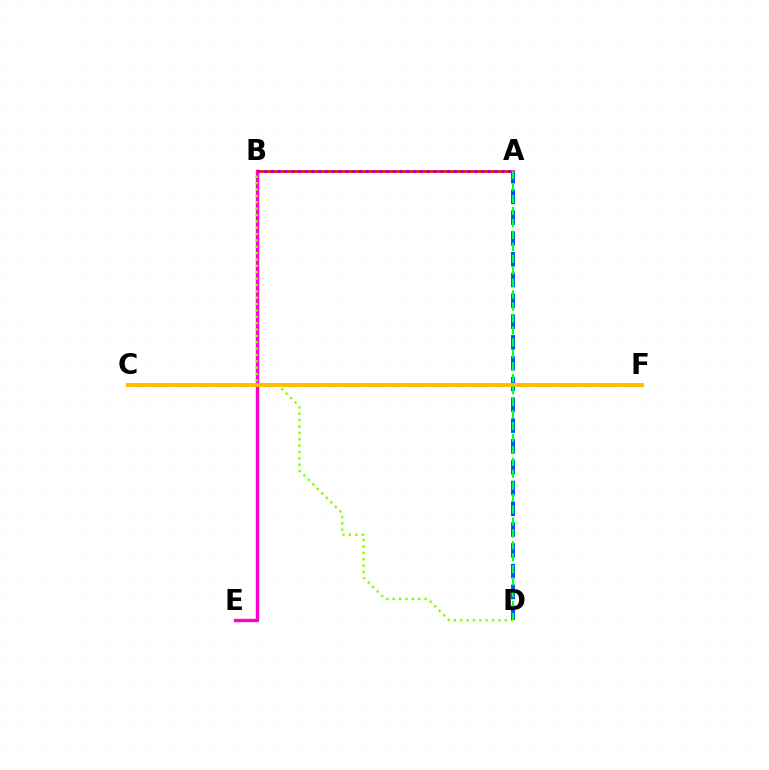{('B', 'E'): [{'color': '#ff00cf', 'line_style': 'solid', 'thickness': 2.41}], ('A', 'B'): [{'color': '#ff0000', 'line_style': 'solid', 'thickness': 1.85}, {'color': '#7200ff', 'line_style': 'dotted', 'thickness': 1.84}], ('B', 'D'): [{'color': '#84ff00', 'line_style': 'dotted', 'thickness': 1.73}], ('C', 'F'): [{'color': '#00fff6', 'line_style': 'solid', 'thickness': 1.53}, {'color': '#ffbd00', 'line_style': 'solid', 'thickness': 2.86}], ('A', 'D'): [{'color': '#004bff', 'line_style': 'dashed', 'thickness': 2.82}, {'color': '#00ff39', 'line_style': 'dashed', 'thickness': 1.62}]}